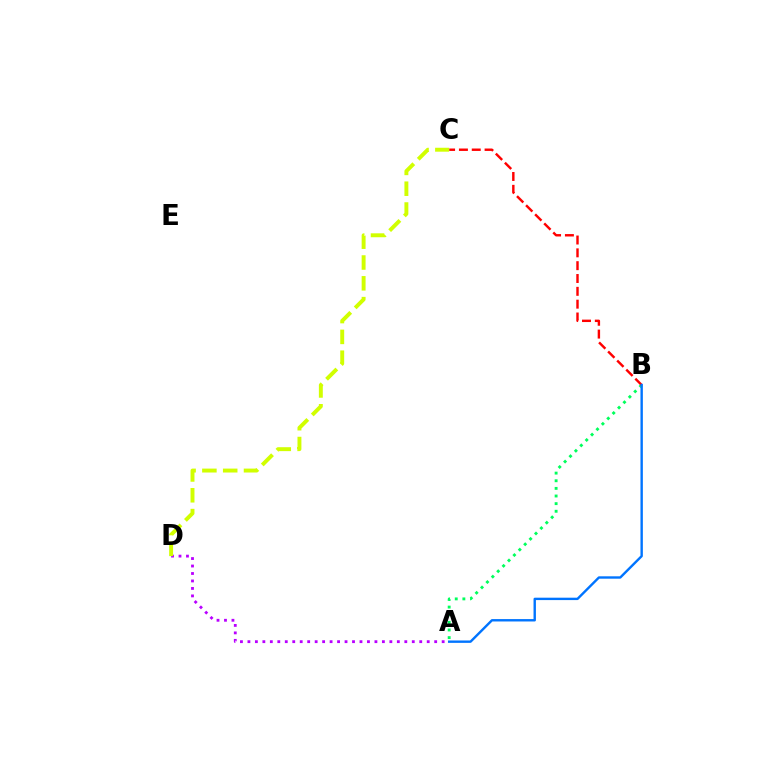{('A', 'D'): [{'color': '#b900ff', 'line_style': 'dotted', 'thickness': 2.03}], ('A', 'B'): [{'color': '#00ff5c', 'line_style': 'dotted', 'thickness': 2.07}, {'color': '#0074ff', 'line_style': 'solid', 'thickness': 1.72}], ('B', 'C'): [{'color': '#ff0000', 'line_style': 'dashed', 'thickness': 1.74}], ('C', 'D'): [{'color': '#d1ff00', 'line_style': 'dashed', 'thickness': 2.83}]}